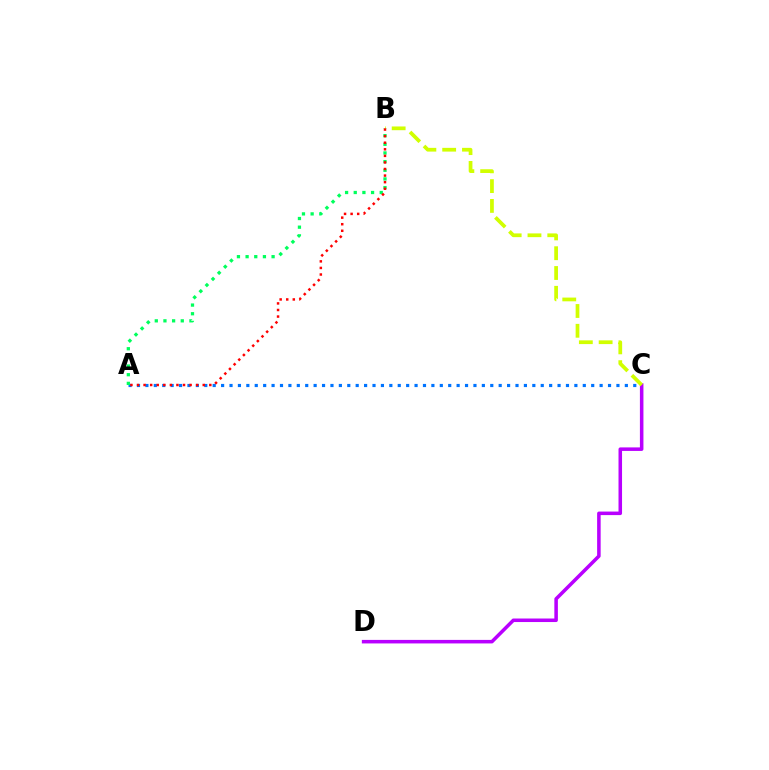{('A', 'C'): [{'color': '#0074ff', 'line_style': 'dotted', 'thickness': 2.29}], ('A', 'B'): [{'color': '#00ff5c', 'line_style': 'dotted', 'thickness': 2.35}, {'color': '#ff0000', 'line_style': 'dotted', 'thickness': 1.79}], ('C', 'D'): [{'color': '#b900ff', 'line_style': 'solid', 'thickness': 2.54}], ('B', 'C'): [{'color': '#d1ff00', 'line_style': 'dashed', 'thickness': 2.69}]}